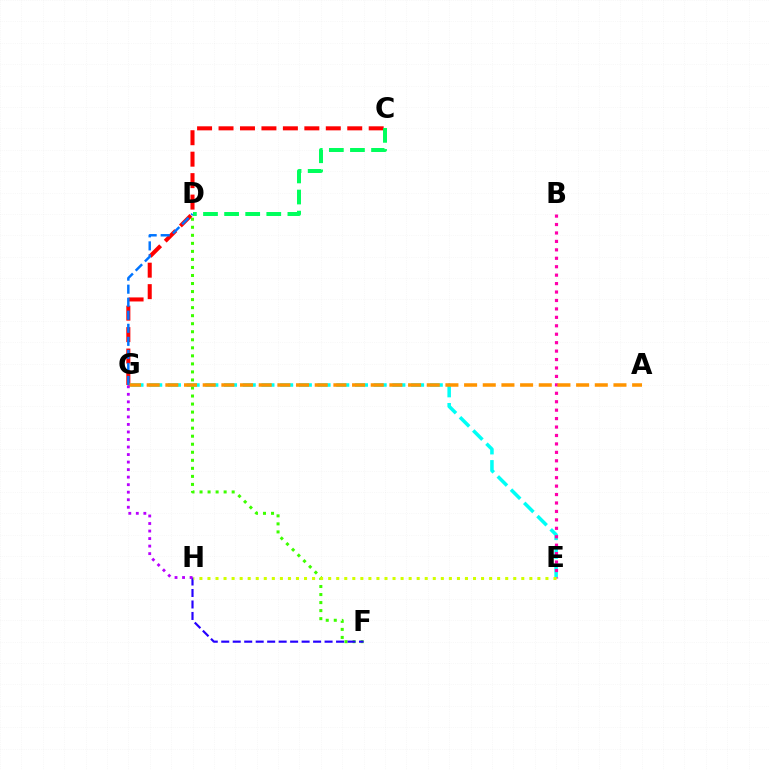{('C', 'G'): [{'color': '#ff0000', 'line_style': 'dashed', 'thickness': 2.91}], ('E', 'G'): [{'color': '#00fff6', 'line_style': 'dashed', 'thickness': 2.54}], ('B', 'E'): [{'color': '#ff00ac', 'line_style': 'dotted', 'thickness': 2.29}], ('D', 'F'): [{'color': '#3dff00', 'line_style': 'dotted', 'thickness': 2.18}], ('F', 'H'): [{'color': '#2500ff', 'line_style': 'dashed', 'thickness': 1.56}], ('A', 'G'): [{'color': '#ff9400', 'line_style': 'dashed', 'thickness': 2.54}], ('G', 'H'): [{'color': '#b900ff', 'line_style': 'dotted', 'thickness': 2.05}], ('E', 'H'): [{'color': '#d1ff00', 'line_style': 'dotted', 'thickness': 2.19}], ('C', 'D'): [{'color': '#00ff5c', 'line_style': 'dashed', 'thickness': 2.87}], ('D', 'G'): [{'color': '#0074ff', 'line_style': 'dashed', 'thickness': 1.77}]}